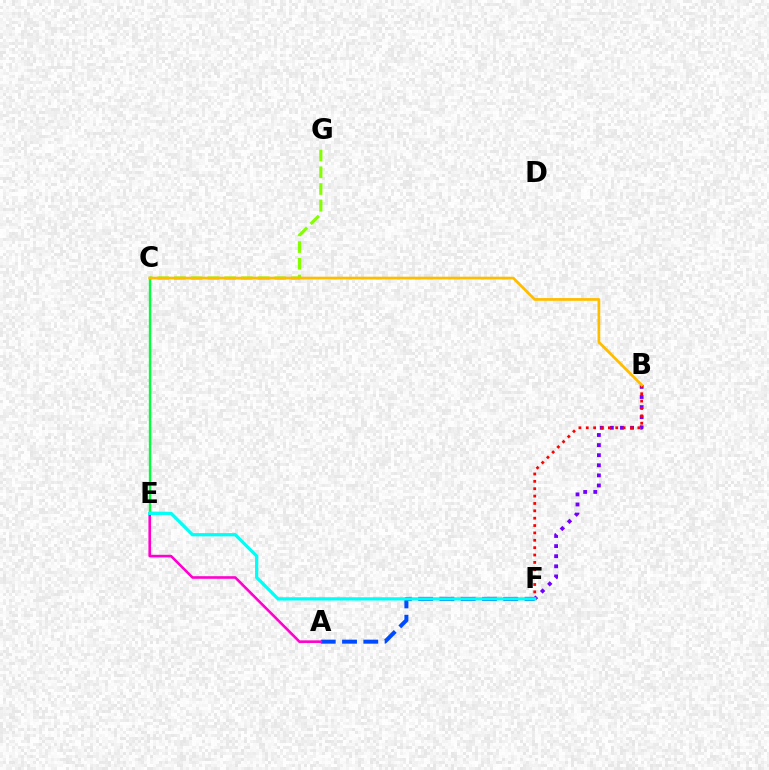{('B', 'F'): [{'color': '#7200ff', 'line_style': 'dotted', 'thickness': 2.74}, {'color': '#ff0000', 'line_style': 'dotted', 'thickness': 2.0}], ('C', 'G'): [{'color': '#84ff00', 'line_style': 'dashed', 'thickness': 2.27}], ('C', 'E'): [{'color': '#00ff39', 'line_style': 'solid', 'thickness': 1.69}], ('A', 'F'): [{'color': '#004bff', 'line_style': 'dashed', 'thickness': 2.89}], ('A', 'E'): [{'color': '#ff00cf', 'line_style': 'solid', 'thickness': 1.89}], ('E', 'F'): [{'color': '#00fff6', 'line_style': 'solid', 'thickness': 2.34}], ('B', 'C'): [{'color': '#ffbd00', 'line_style': 'solid', 'thickness': 1.97}]}